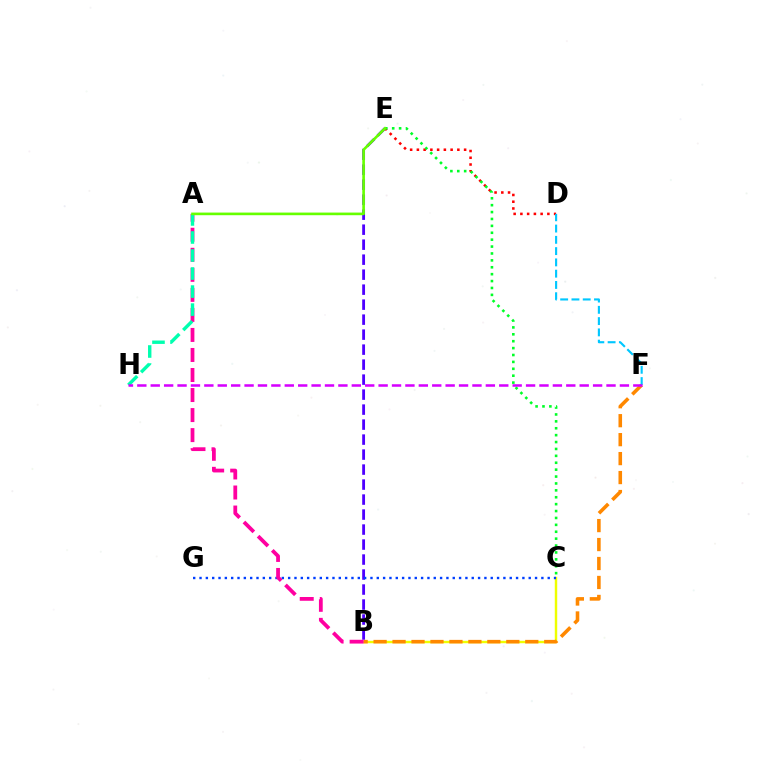{('B', 'C'): [{'color': '#eeff00', 'line_style': 'solid', 'thickness': 1.76}], ('B', 'E'): [{'color': '#4f00ff', 'line_style': 'dashed', 'thickness': 2.04}], ('B', 'F'): [{'color': '#ff8800', 'line_style': 'dashed', 'thickness': 2.58}], ('C', 'G'): [{'color': '#003fff', 'line_style': 'dotted', 'thickness': 1.72}], ('D', 'E'): [{'color': '#ff0000', 'line_style': 'dotted', 'thickness': 1.83}], ('C', 'E'): [{'color': '#00ff27', 'line_style': 'dotted', 'thickness': 1.87}], ('A', 'B'): [{'color': '#ff00a0', 'line_style': 'dashed', 'thickness': 2.72}], ('D', 'F'): [{'color': '#00c7ff', 'line_style': 'dashed', 'thickness': 1.53}], ('A', 'H'): [{'color': '#00ffaf', 'line_style': 'dashed', 'thickness': 2.45}], ('A', 'E'): [{'color': '#66ff00', 'line_style': 'solid', 'thickness': 1.9}], ('F', 'H'): [{'color': '#d600ff', 'line_style': 'dashed', 'thickness': 1.82}]}